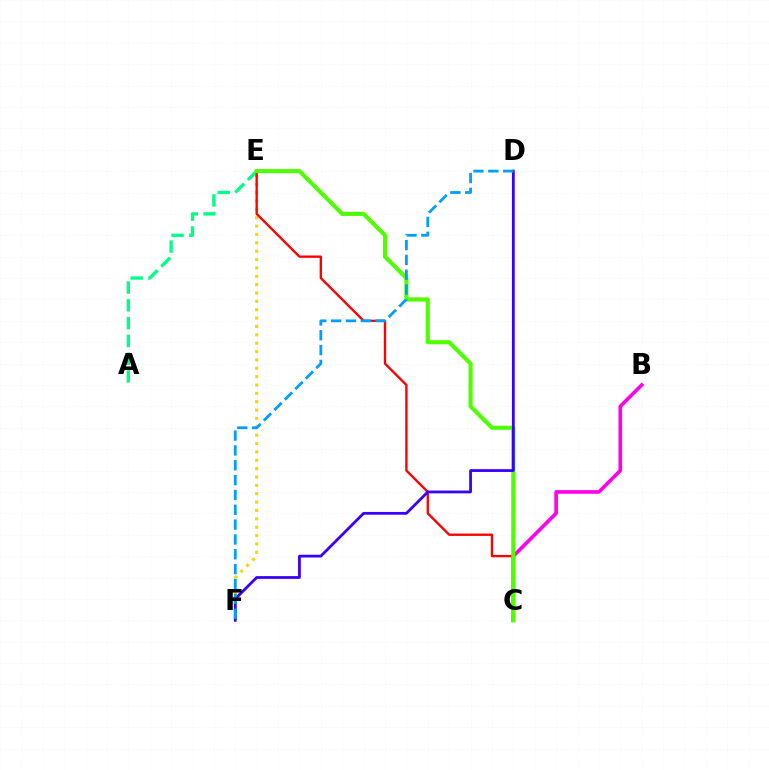{('B', 'C'): [{'color': '#ff00ed', 'line_style': 'solid', 'thickness': 2.62}], ('E', 'F'): [{'color': '#ffd500', 'line_style': 'dotted', 'thickness': 2.27}], ('A', 'E'): [{'color': '#00ff86', 'line_style': 'dashed', 'thickness': 2.42}], ('C', 'E'): [{'color': '#ff0000', 'line_style': 'solid', 'thickness': 1.7}, {'color': '#4fff00', 'line_style': 'solid', 'thickness': 2.96}], ('D', 'F'): [{'color': '#3700ff', 'line_style': 'solid', 'thickness': 2.01}, {'color': '#009eff', 'line_style': 'dashed', 'thickness': 2.02}]}